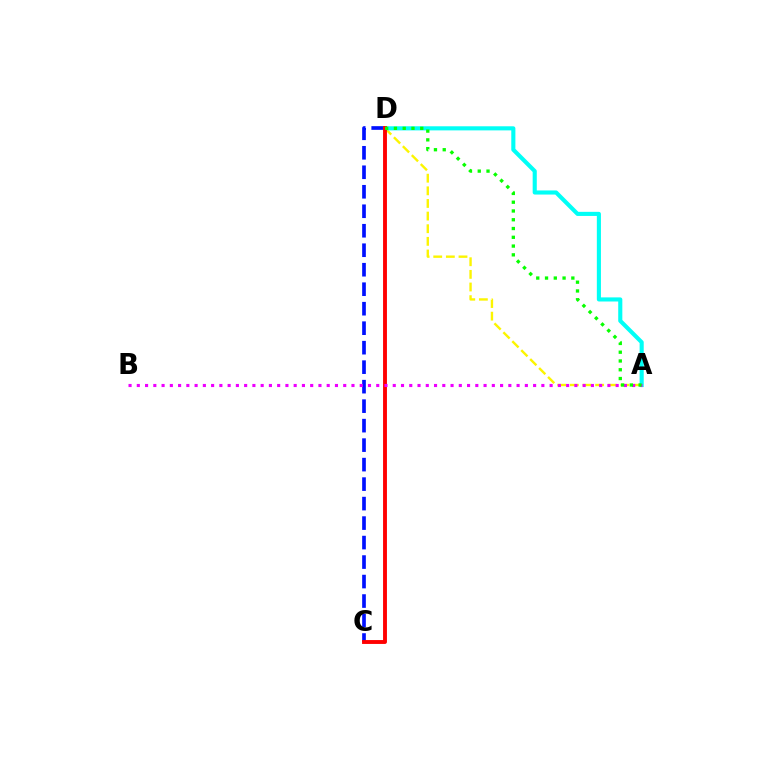{('A', 'D'): [{'color': '#fcf500', 'line_style': 'dashed', 'thickness': 1.72}, {'color': '#00fff6', 'line_style': 'solid', 'thickness': 2.96}, {'color': '#08ff00', 'line_style': 'dotted', 'thickness': 2.38}], ('C', 'D'): [{'color': '#0010ff', 'line_style': 'dashed', 'thickness': 2.65}, {'color': '#ff0000', 'line_style': 'solid', 'thickness': 2.8}], ('A', 'B'): [{'color': '#ee00ff', 'line_style': 'dotted', 'thickness': 2.24}]}